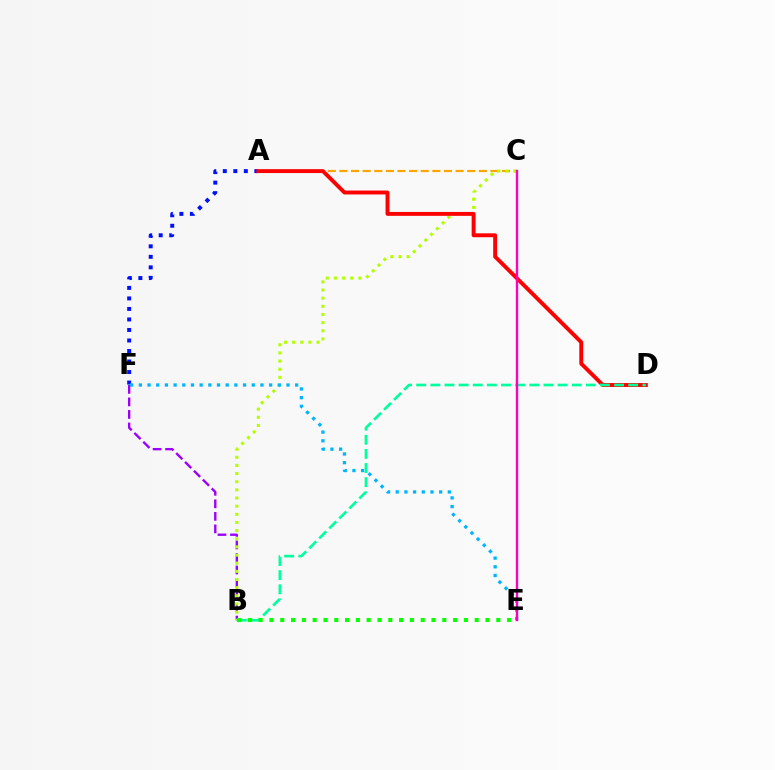{('A', 'F'): [{'color': '#0010ff', 'line_style': 'dotted', 'thickness': 2.86}], ('A', 'C'): [{'color': '#ffa500', 'line_style': 'dashed', 'thickness': 1.58}], ('B', 'F'): [{'color': '#9b00ff', 'line_style': 'dashed', 'thickness': 1.7}], ('B', 'C'): [{'color': '#b3ff00', 'line_style': 'dotted', 'thickness': 2.21}], ('A', 'D'): [{'color': '#ff0000', 'line_style': 'solid', 'thickness': 2.81}], ('E', 'F'): [{'color': '#00b5ff', 'line_style': 'dotted', 'thickness': 2.36}], ('B', 'D'): [{'color': '#00ff9d', 'line_style': 'dashed', 'thickness': 1.92}], ('B', 'E'): [{'color': '#08ff00', 'line_style': 'dotted', 'thickness': 2.94}], ('C', 'E'): [{'color': '#ff00bd', 'line_style': 'solid', 'thickness': 1.73}]}